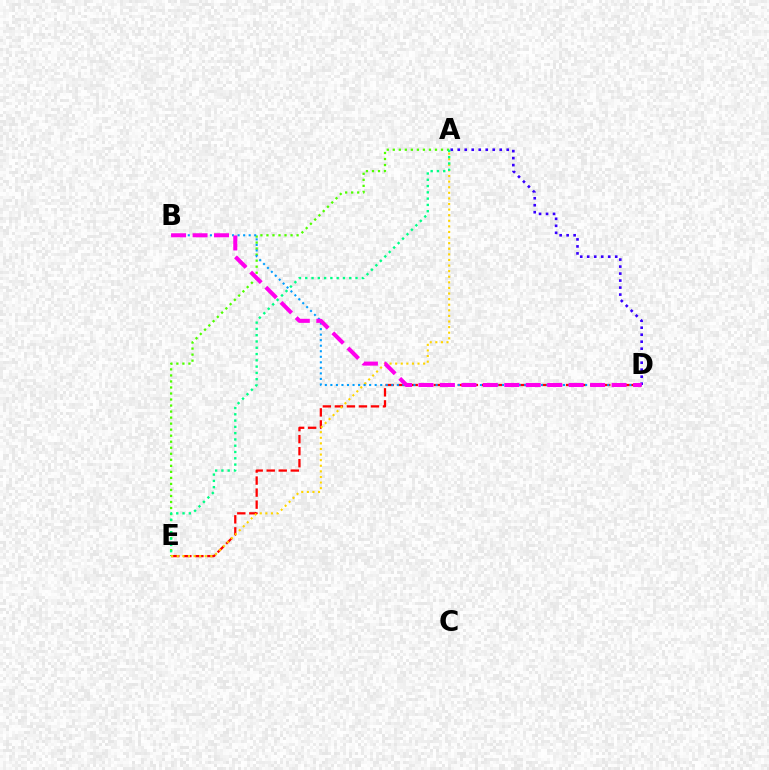{('D', 'E'): [{'color': '#ff0000', 'line_style': 'dashed', 'thickness': 1.63}], ('A', 'E'): [{'color': '#4fff00', 'line_style': 'dotted', 'thickness': 1.64}, {'color': '#ffd500', 'line_style': 'dotted', 'thickness': 1.52}, {'color': '#00ff86', 'line_style': 'dotted', 'thickness': 1.71}], ('A', 'D'): [{'color': '#3700ff', 'line_style': 'dotted', 'thickness': 1.9}], ('B', 'D'): [{'color': '#009eff', 'line_style': 'dotted', 'thickness': 1.5}, {'color': '#ff00ed', 'line_style': 'dashed', 'thickness': 2.92}]}